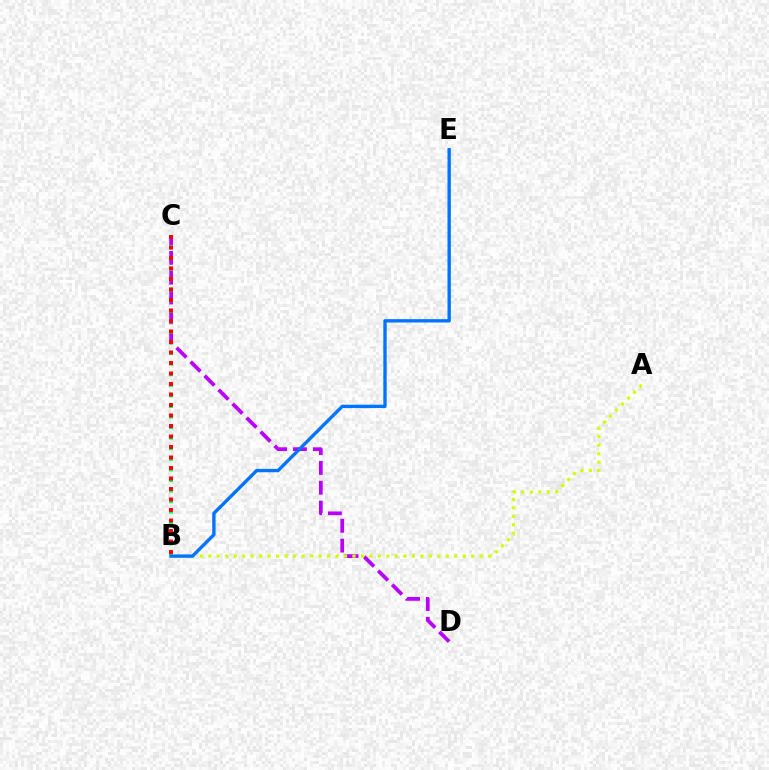{('C', 'D'): [{'color': '#b900ff', 'line_style': 'dashed', 'thickness': 2.69}], ('B', 'C'): [{'color': '#00ff5c', 'line_style': 'dotted', 'thickness': 2.87}, {'color': '#ff0000', 'line_style': 'dotted', 'thickness': 2.85}], ('A', 'B'): [{'color': '#d1ff00', 'line_style': 'dotted', 'thickness': 2.3}], ('B', 'E'): [{'color': '#0074ff', 'line_style': 'solid', 'thickness': 2.41}]}